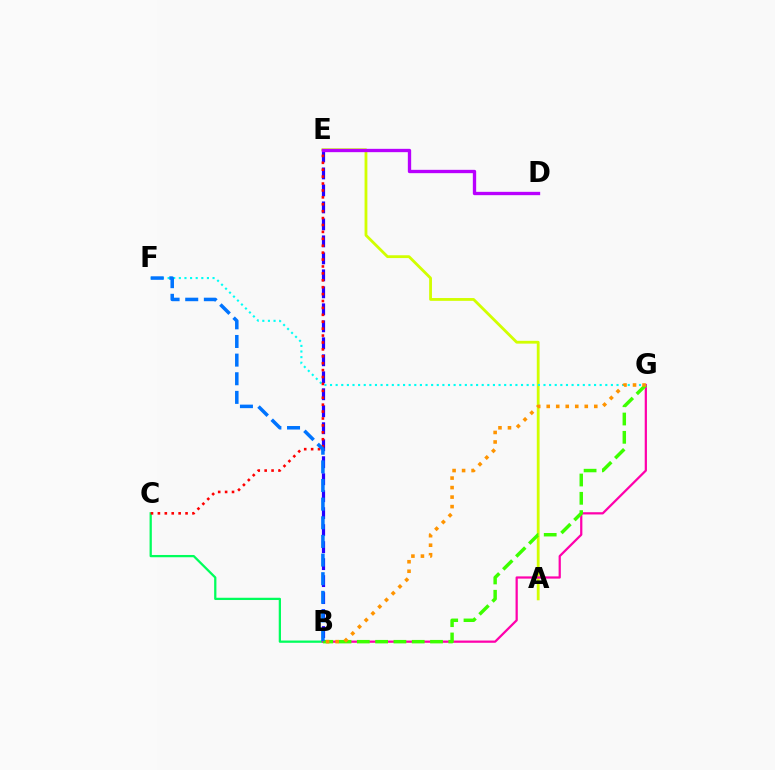{('B', 'C'): [{'color': '#00ff5c', 'line_style': 'solid', 'thickness': 1.63}], ('A', 'E'): [{'color': '#d1ff00', 'line_style': 'solid', 'thickness': 2.02}], ('B', 'G'): [{'color': '#ff00ac', 'line_style': 'solid', 'thickness': 1.61}, {'color': '#3dff00', 'line_style': 'dashed', 'thickness': 2.49}, {'color': '#ff9400', 'line_style': 'dotted', 'thickness': 2.58}], ('F', 'G'): [{'color': '#00fff6', 'line_style': 'dotted', 'thickness': 1.53}], ('B', 'E'): [{'color': '#2500ff', 'line_style': 'dashed', 'thickness': 2.31}], ('C', 'E'): [{'color': '#ff0000', 'line_style': 'dotted', 'thickness': 1.88}], ('B', 'F'): [{'color': '#0074ff', 'line_style': 'dashed', 'thickness': 2.53}], ('D', 'E'): [{'color': '#b900ff', 'line_style': 'solid', 'thickness': 2.4}]}